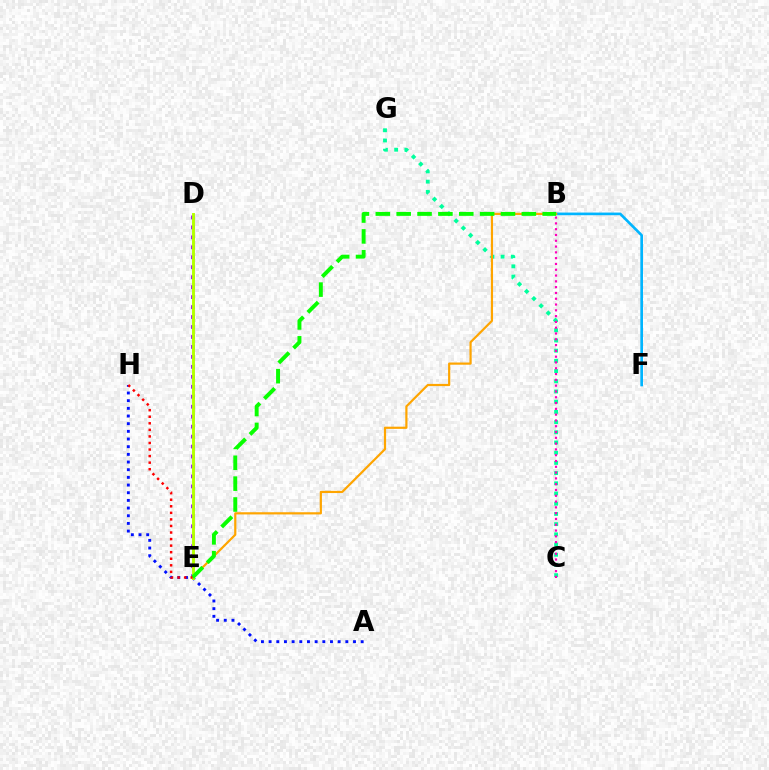{('A', 'H'): [{'color': '#0010ff', 'line_style': 'dotted', 'thickness': 2.08}], ('D', 'E'): [{'color': '#9b00ff', 'line_style': 'dotted', 'thickness': 2.71}, {'color': '#b3ff00', 'line_style': 'solid', 'thickness': 2.09}], ('B', 'F'): [{'color': '#00b5ff', 'line_style': 'solid', 'thickness': 1.92}], ('C', 'G'): [{'color': '#00ff9d', 'line_style': 'dotted', 'thickness': 2.77}], ('B', 'E'): [{'color': '#ffa500', 'line_style': 'solid', 'thickness': 1.58}, {'color': '#08ff00', 'line_style': 'dashed', 'thickness': 2.83}], ('B', 'C'): [{'color': '#ff00bd', 'line_style': 'dotted', 'thickness': 1.57}], ('E', 'H'): [{'color': '#ff0000', 'line_style': 'dotted', 'thickness': 1.78}]}